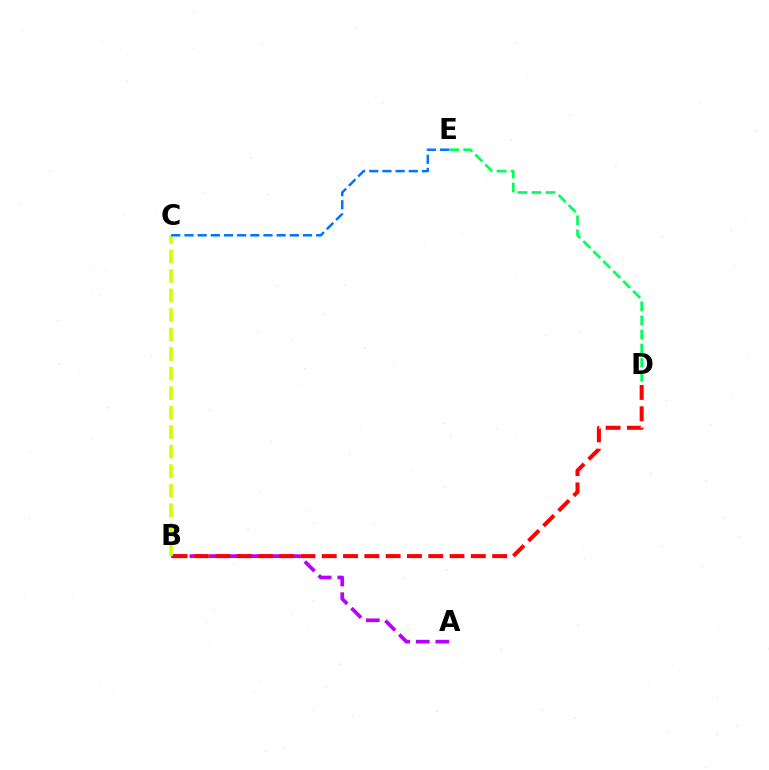{('A', 'B'): [{'color': '#b900ff', 'line_style': 'dashed', 'thickness': 2.66}], ('B', 'D'): [{'color': '#ff0000', 'line_style': 'dashed', 'thickness': 2.89}], ('B', 'C'): [{'color': '#d1ff00', 'line_style': 'dashed', 'thickness': 2.65}], ('C', 'E'): [{'color': '#0074ff', 'line_style': 'dashed', 'thickness': 1.79}], ('D', 'E'): [{'color': '#00ff5c', 'line_style': 'dashed', 'thickness': 1.91}]}